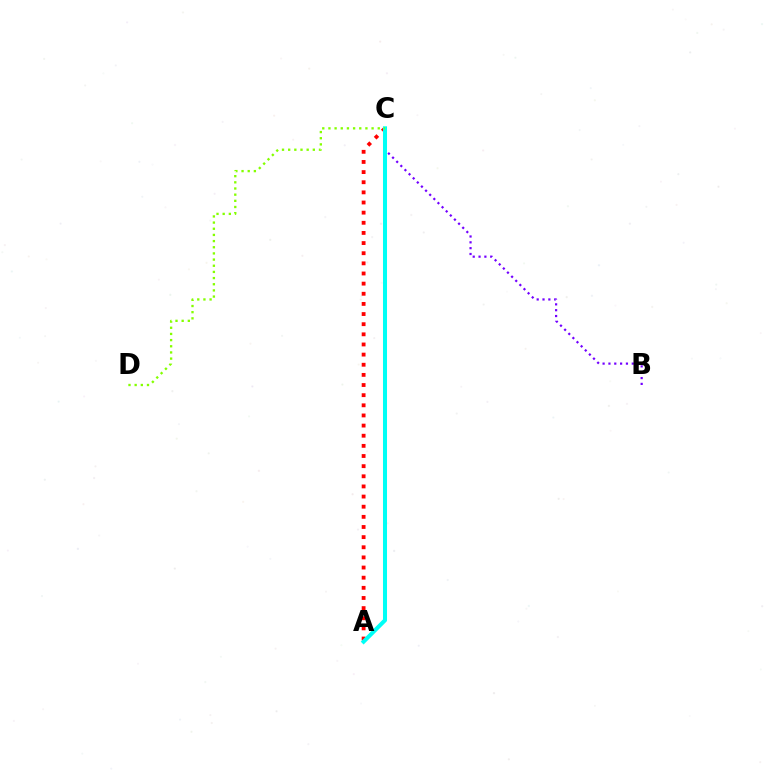{('A', 'C'): [{'color': '#ff0000', 'line_style': 'dotted', 'thickness': 2.76}, {'color': '#00fff6', 'line_style': 'solid', 'thickness': 2.9}], ('B', 'C'): [{'color': '#7200ff', 'line_style': 'dotted', 'thickness': 1.59}], ('C', 'D'): [{'color': '#84ff00', 'line_style': 'dotted', 'thickness': 1.68}]}